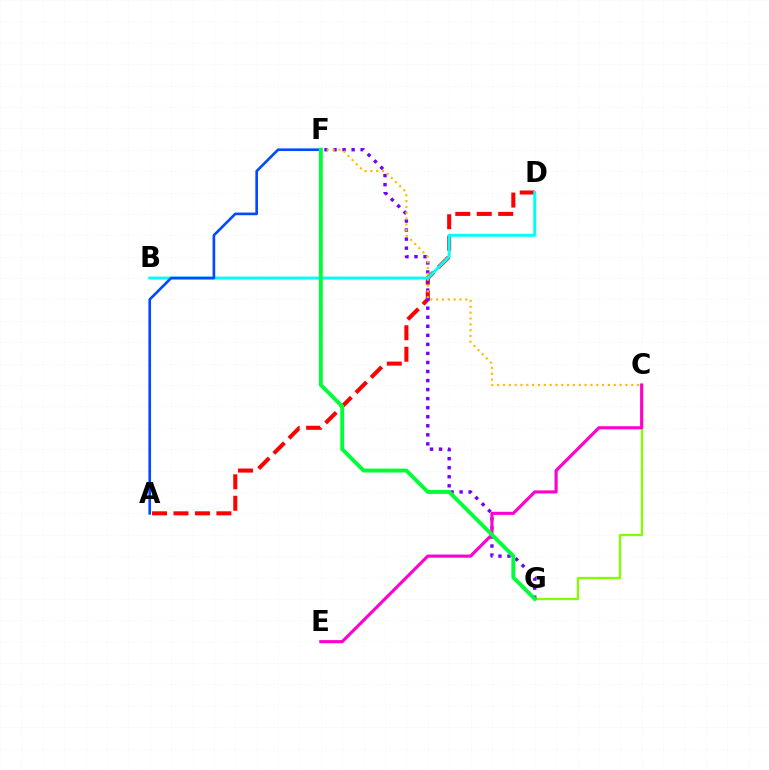{('C', 'G'): [{'color': '#84ff00', 'line_style': 'solid', 'thickness': 1.67}], ('A', 'D'): [{'color': '#ff0000', 'line_style': 'dashed', 'thickness': 2.92}], ('F', 'G'): [{'color': '#7200ff', 'line_style': 'dotted', 'thickness': 2.46}, {'color': '#00ff39', 'line_style': 'solid', 'thickness': 2.81}], ('C', 'F'): [{'color': '#ffbd00', 'line_style': 'dotted', 'thickness': 1.58}], ('B', 'D'): [{'color': '#00fff6', 'line_style': 'solid', 'thickness': 2.14}], ('A', 'F'): [{'color': '#004bff', 'line_style': 'solid', 'thickness': 1.91}], ('C', 'E'): [{'color': '#ff00cf', 'line_style': 'solid', 'thickness': 2.25}]}